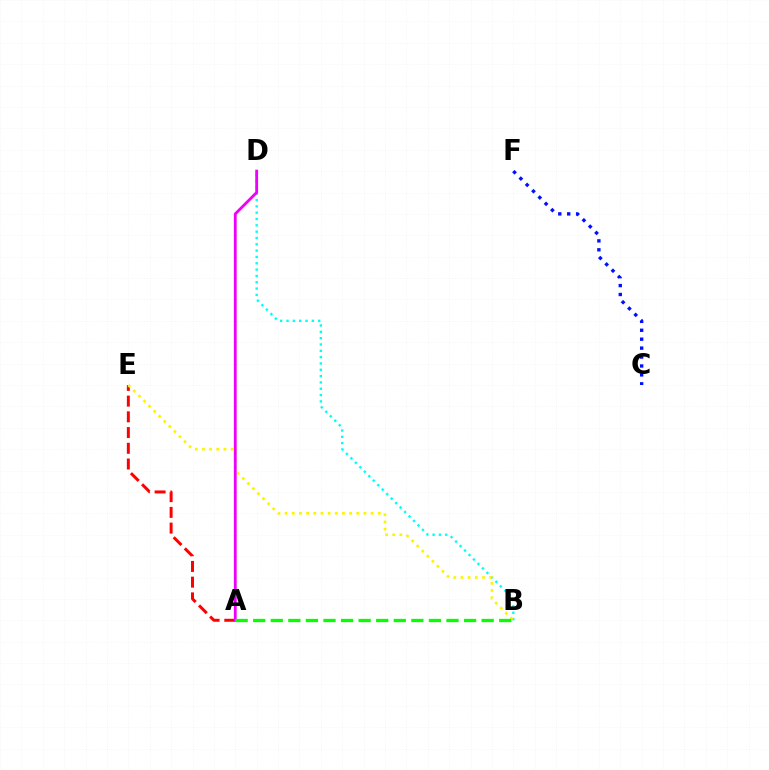{('B', 'D'): [{'color': '#00fff6', 'line_style': 'dotted', 'thickness': 1.72}], ('A', 'E'): [{'color': '#ff0000', 'line_style': 'dashed', 'thickness': 2.14}], ('B', 'E'): [{'color': '#fcf500', 'line_style': 'dotted', 'thickness': 1.95}], ('A', 'D'): [{'color': '#ee00ff', 'line_style': 'solid', 'thickness': 2.04}], ('A', 'B'): [{'color': '#08ff00', 'line_style': 'dashed', 'thickness': 2.39}], ('C', 'F'): [{'color': '#0010ff', 'line_style': 'dotted', 'thickness': 2.43}]}